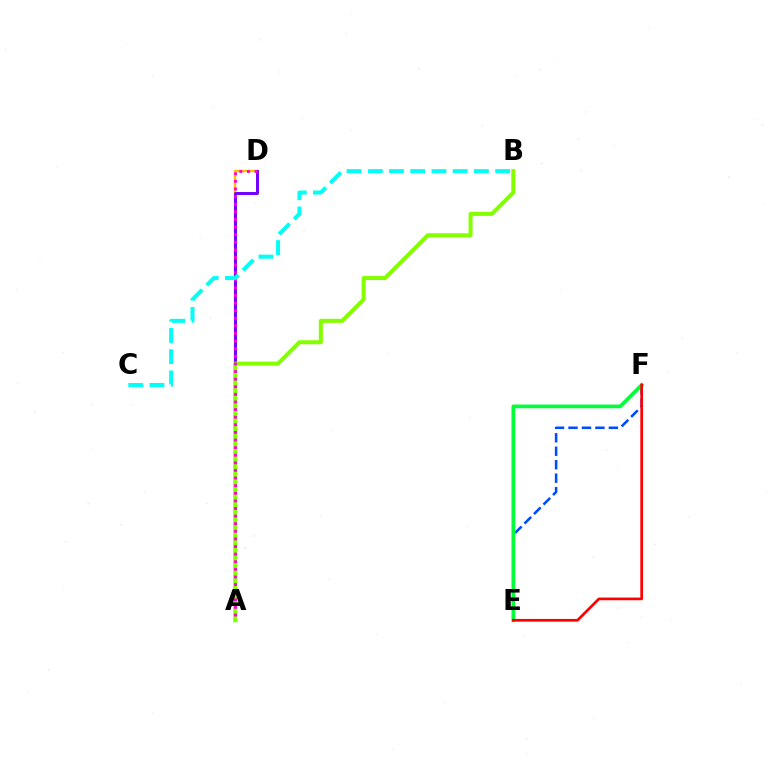{('A', 'D'): [{'color': '#ffbd00', 'line_style': 'solid', 'thickness': 1.71}, {'color': '#7200ff', 'line_style': 'solid', 'thickness': 2.13}, {'color': '#ff00cf', 'line_style': 'dotted', 'thickness': 2.07}], ('E', 'F'): [{'color': '#004bff', 'line_style': 'dashed', 'thickness': 1.83}, {'color': '#00ff39', 'line_style': 'solid', 'thickness': 2.67}, {'color': '#ff0000', 'line_style': 'solid', 'thickness': 1.94}], ('A', 'B'): [{'color': '#84ff00', 'line_style': 'solid', 'thickness': 2.9}], ('B', 'C'): [{'color': '#00fff6', 'line_style': 'dashed', 'thickness': 2.88}]}